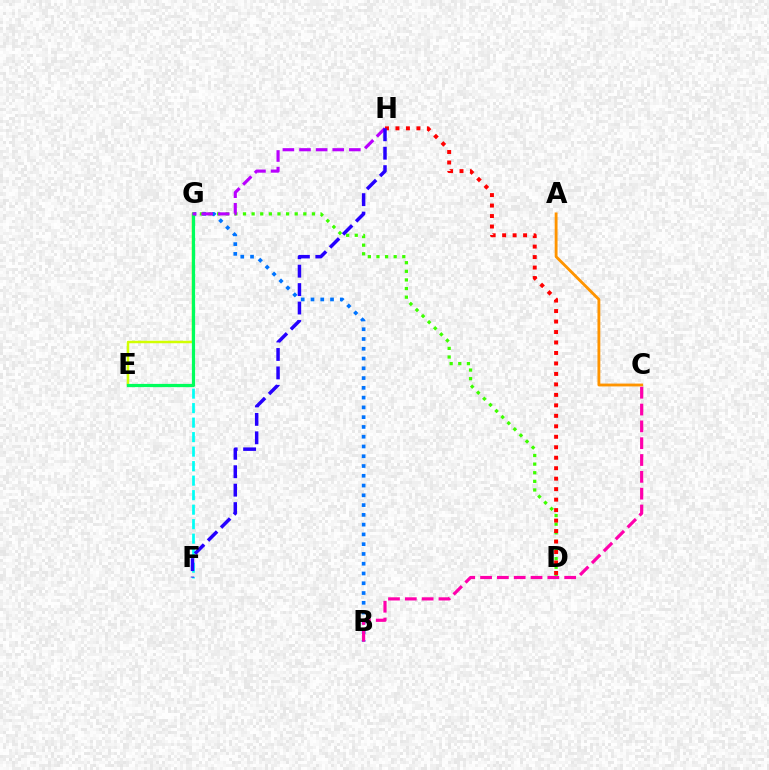{('B', 'G'): [{'color': '#0074ff', 'line_style': 'dotted', 'thickness': 2.65}], ('D', 'G'): [{'color': '#3dff00', 'line_style': 'dotted', 'thickness': 2.34}], ('F', 'G'): [{'color': '#00fff6', 'line_style': 'dashed', 'thickness': 1.97}], ('E', 'G'): [{'color': '#d1ff00', 'line_style': 'solid', 'thickness': 1.79}, {'color': '#00ff5c', 'line_style': 'solid', 'thickness': 2.32}], ('A', 'C'): [{'color': '#ff9400', 'line_style': 'solid', 'thickness': 2.05}], ('G', 'H'): [{'color': '#b900ff', 'line_style': 'dashed', 'thickness': 2.26}], ('D', 'H'): [{'color': '#ff0000', 'line_style': 'dotted', 'thickness': 2.85}], ('B', 'C'): [{'color': '#ff00ac', 'line_style': 'dashed', 'thickness': 2.29}], ('F', 'H'): [{'color': '#2500ff', 'line_style': 'dashed', 'thickness': 2.5}]}